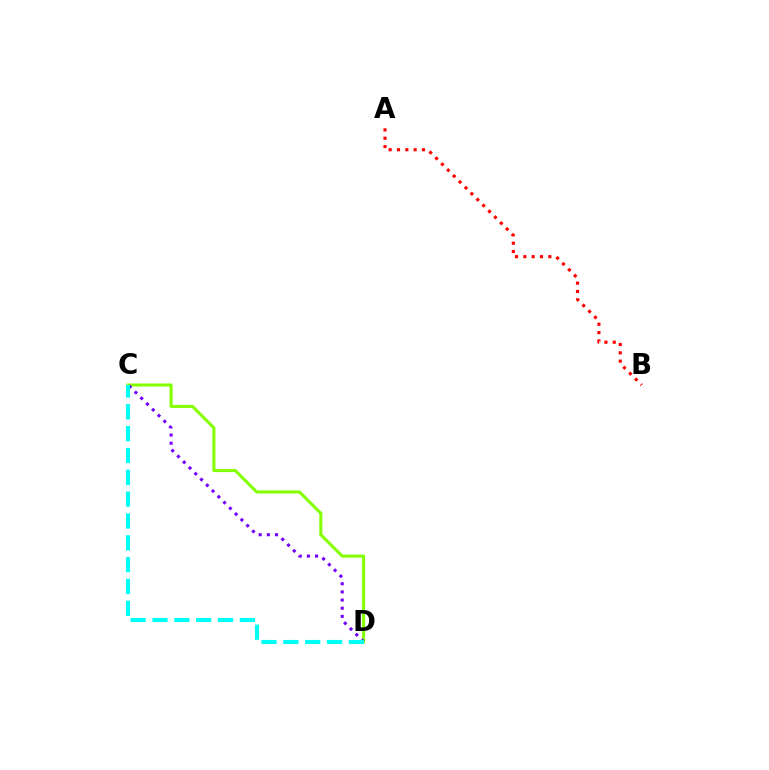{('A', 'B'): [{'color': '#ff0000', 'line_style': 'dotted', 'thickness': 2.26}], ('C', 'D'): [{'color': '#84ff00', 'line_style': 'solid', 'thickness': 2.2}, {'color': '#7200ff', 'line_style': 'dotted', 'thickness': 2.22}, {'color': '#00fff6', 'line_style': 'dashed', 'thickness': 2.97}]}